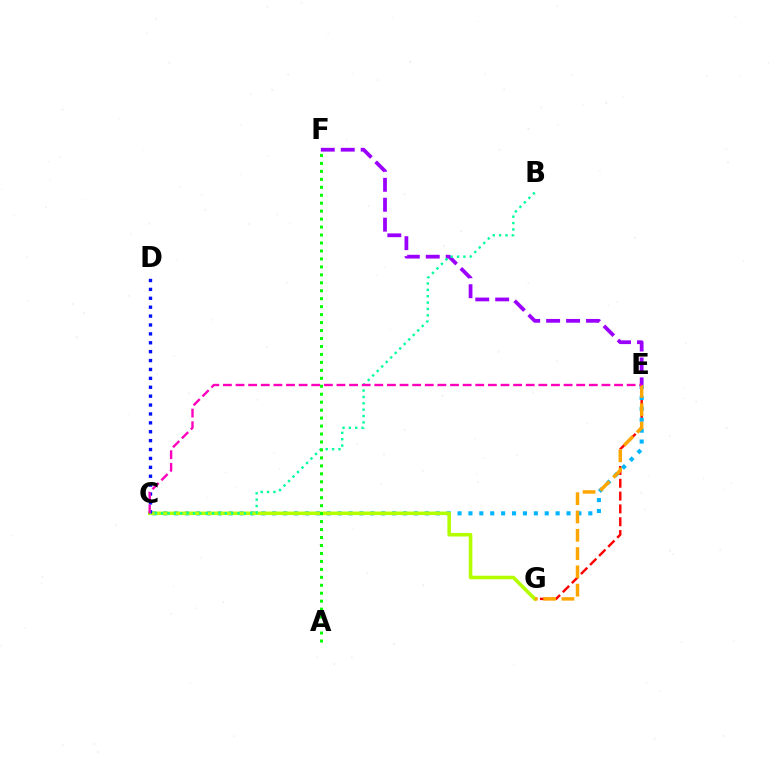{('E', 'G'): [{'color': '#ff0000', 'line_style': 'dashed', 'thickness': 1.74}, {'color': '#ffa500', 'line_style': 'dashed', 'thickness': 2.49}], ('C', 'E'): [{'color': '#00b5ff', 'line_style': 'dotted', 'thickness': 2.96}, {'color': '#ff00bd', 'line_style': 'dashed', 'thickness': 1.71}], ('C', 'G'): [{'color': '#b3ff00', 'line_style': 'solid', 'thickness': 2.57}], ('C', 'D'): [{'color': '#0010ff', 'line_style': 'dotted', 'thickness': 2.42}], ('E', 'F'): [{'color': '#9b00ff', 'line_style': 'dashed', 'thickness': 2.71}], ('B', 'C'): [{'color': '#00ff9d', 'line_style': 'dotted', 'thickness': 1.73}], ('A', 'F'): [{'color': '#08ff00', 'line_style': 'dotted', 'thickness': 2.16}]}